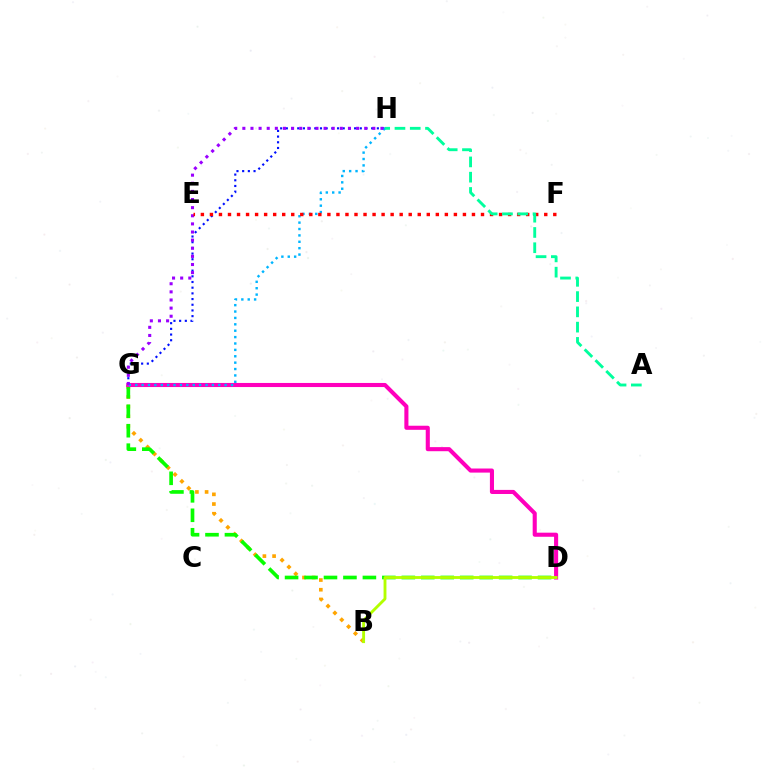{('B', 'G'): [{'color': '#ffa500', 'line_style': 'dotted', 'thickness': 2.63}], ('D', 'G'): [{'color': '#08ff00', 'line_style': 'dashed', 'thickness': 2.64}, {'color': '#ff00bd', 'line_style': 'solid', 'thickness': 2.94}], ('G', 'H'): [{'color': '#0010ff', 'line_style': 'dotted', 'thickness': 1.55}, {'color': '#00b5ff', 'line_style': 'dotted', 'thickness': 1.74}, {'color': '#9b00ff', 'line_style': 'dotted', 'thickness': 2.21}], ('B', 'D'): [{'color': '#b3ff00', 'line_style': 'solid', 'thickness': 2.07}], ('E', 'F'): [{'color': '#ff0000', 'line_style': 'dotted', 'thickness': 2.46}], ('A', 'H'): [{'color': '#00ff9d', 'line_style': 'dashed', 'thickness': 2.07}]}